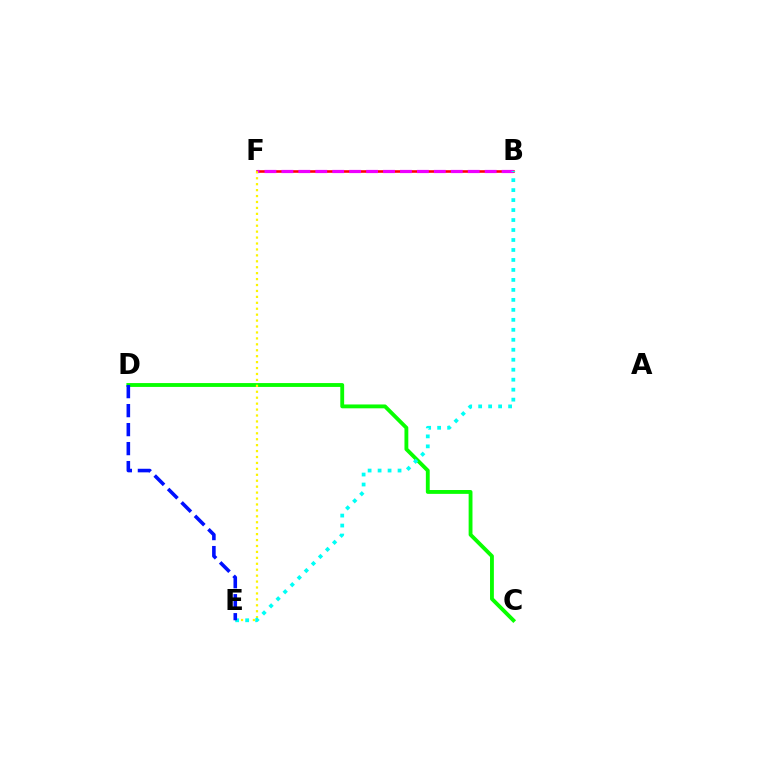{('C', 'D'): [{'color': '#08ff00', 'line_style': 'solid', 'thickness': 2.77}], ('B', 'F'): [{'color': '#ff0000', 'line_style': 'solid', 'thickness': 1.86}, {'color': '#ee00ff', 'line_style': 'dashed', 'thickness': 2.3}], ('E', 'F'): [{'color': '#fcf500', 'line_style': 'dotted', 'thickness': 1.61}], ('B', 'E'): [{'color': '#00fff6', 'line_style': 'dotted', 'thickness': 2.71}], ('D', 'E'): [{'color': '#0010ff', 'line_style': 'dashed', 'thickness': 2.58}]}